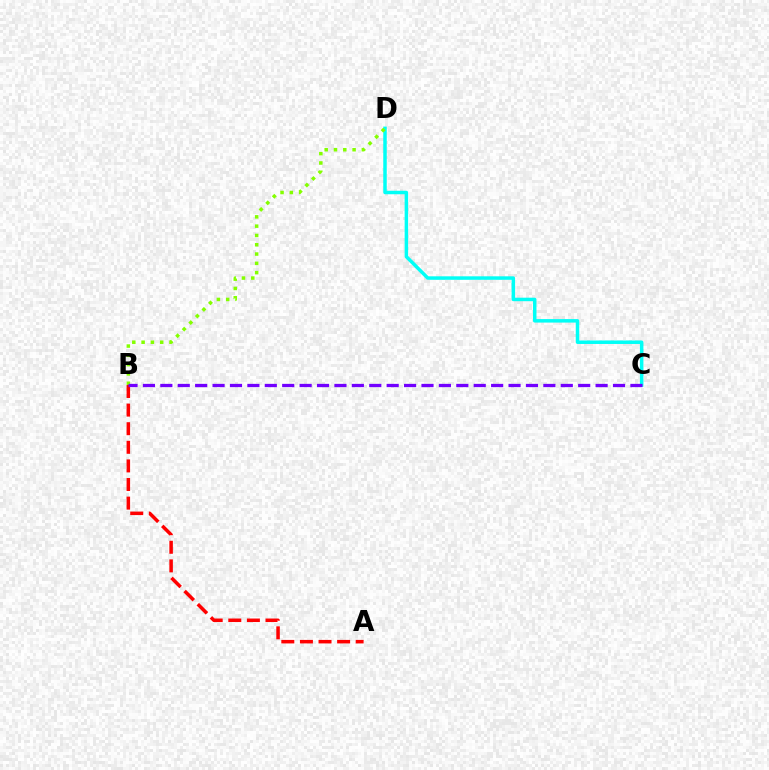{('C', 'D'): [{'color': '#00fff6', 'line_style': 'solid', 'thickness': 2.51}], ('A', 'B'): [{'color': '#ff0000', 'line_style': 'dashed', 'thickness': 2.53}], ('B', 'D'): [{'color': '#84ff00', 'line_style': 'dotted', 'thickness': 2.53}], ('B', 'C'): [{'color': '#7200ff', 'line_style': 'dashed', 'thickness': 2.37}]}